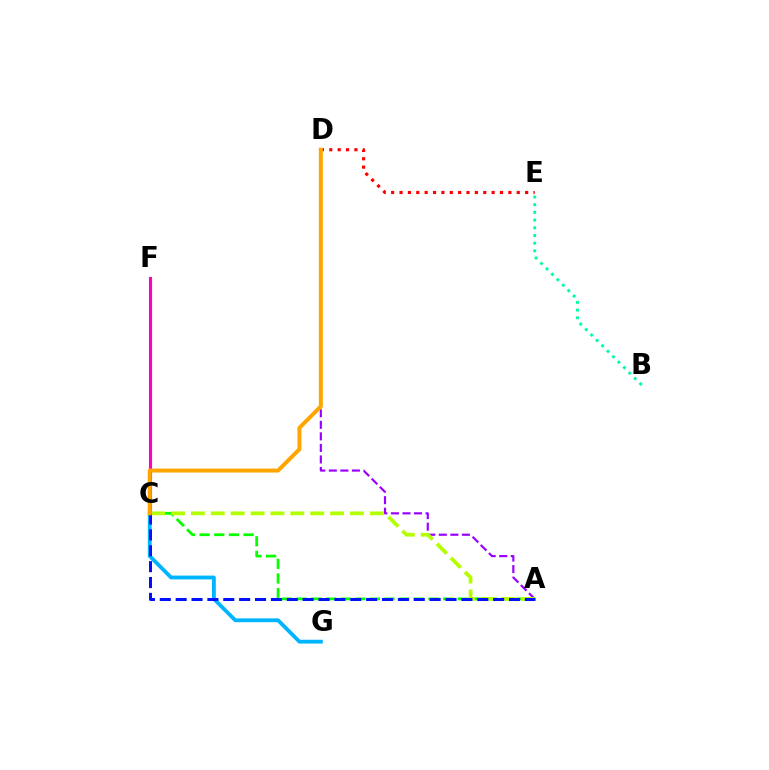{('C', 'G'): [{'color': '#00b5ff', 'line_style': 'solid', 'thickness': 2.75}], ('A', 'D'): [{'color': '#9b00ff', 'line_style': 'dashed', 'thickness': 1.57}], ('C', 'F'): [{'color': '#ff00bd', 'line_style': 'solid', 'thickness': 2.23}], ('A', 'C'): [{'color': '#08ff00', 'line_style': 'dashed', 'thickness': 1.99}, {'color': '#b3ff00', 'line_style': 'dashed', 'thickness': 2.7}, {'color': '#0010ff', 'line_style': 'dashed', 'thickness': 2.16}], ('B', 'E'): [{'color': '#00ff9d', 'line_style': 'dotted', 'thickness': 2.09}], ('D', 'E'): [{'color': '#ff0000', 'line_style': 'dotted', 'thickness': 2.28}], ('C', 'D'): [{'color': '#ffa500', 'line_style': 'solid', 'thickness': 2.87}]}